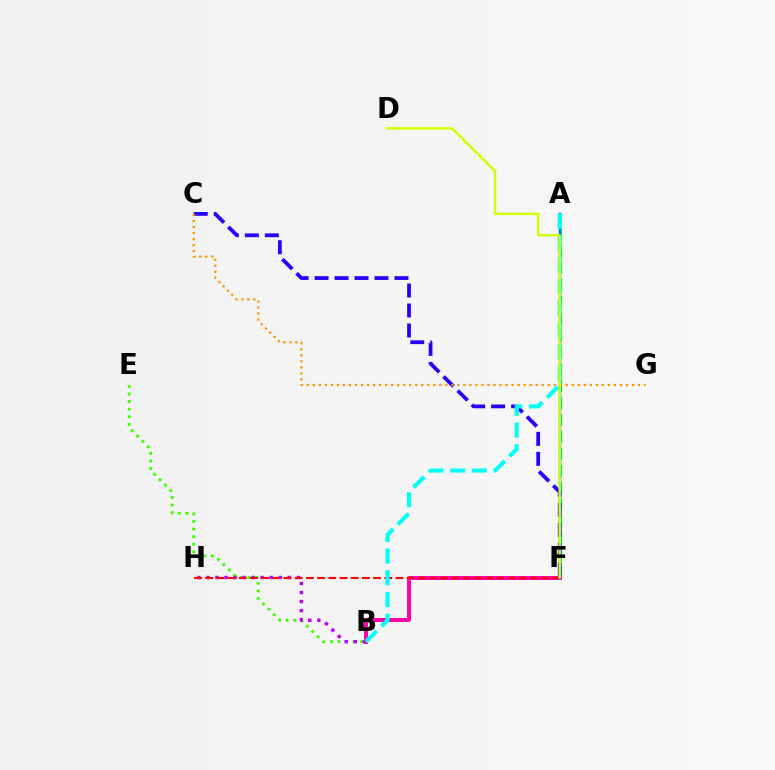{('A', 'F'): [{'color': '#00ff5c', 'line_style': 'dashed', 'thickness': 2.3}, {'color': '#0074ff', 'line_style': 'solid', 'thickness': 1.79}], ('B', 'E'): [{'color': '#3dff00', 'line_style': 'dotted', 'thickness': 2.06}], ('B', 'H'): [{'color': '#b900ff', 'line_style': 'dotted', 'thickness': 2.46}], ('C', 'F'): [{'color': '#2500ff', 'line_style': 'dashed', 'thickness': 2.71}], ('B', 'F'): [{'color': '#ff00ac', 'line_style': 'solid', 'thickness': 2.85}], ('F', 'H'): [{'color': '#ff0000', 'line_style': 'dashed', 'thickness': 1.52}], ('C', 'G'): [{'color': '#ff9400', 'line_style': 'dotted', 'thickness': 1.64}], ('A', 'B'): [{'color': '#00fff6', 'line_style': 'dashed', 'thickness': 2.95}], ('D', 'F'): [{'color': '#d1ff00', 'line_style': 'solid', 'thickness': 1.74}]}